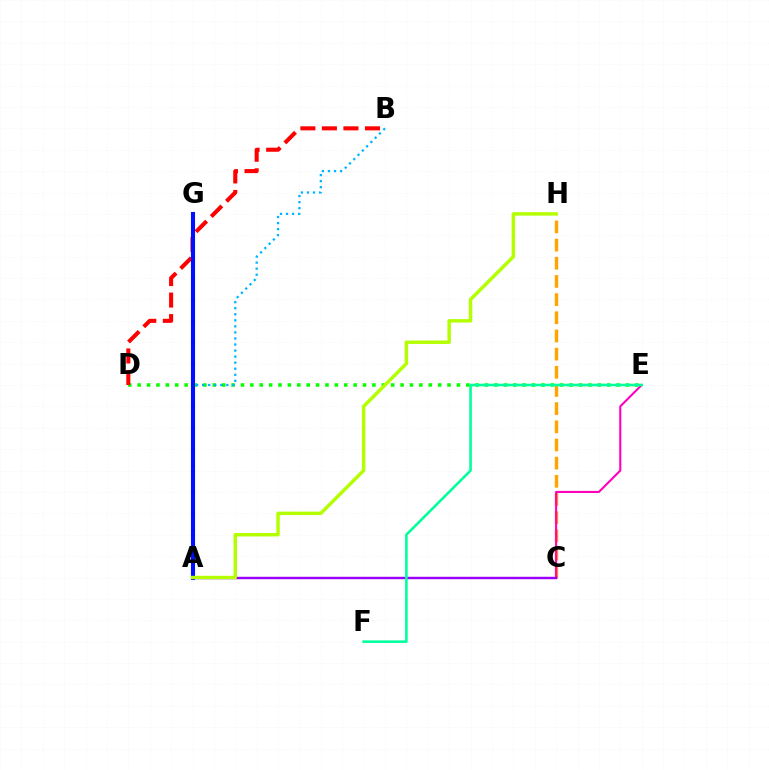{('C', 'H'): [{'color': '#ffa500', 'line_style': 'dashed', 'thickness': 2.47}], ('C', 'E'): [{'color': '#ff00bd', 'line_style': 'solid', 'thickness': 1.51}], ('A', 'C'): [{'color': '#9b00ff', 'line_style': 'solid', 'thickness': 1.75}], ('D', 'E'): [{'color': '#08ff00', 'line_style': 'dotted', 'thickness': 2.55}], ('E', 'F'): [{'color': '#00ff9d', 'line_style': 'solid', 'thickness': 1.86}], ('A', 'B'): [{'color': '#00b5ff', 'line_style': 'dotted', 'thickness': 1.64}], ('B', 'D'): [{'color': '#ff0000', 'line_style': 'dashed', 'thickness': 2.93}], ('A', 'G'): [{'color': '#0010ff', 'line_style': 'solid', 'thickness': 2.95}], ('A', 'H'): [{'color': '#b3ff00', 'line_style': 'solid', 'thickness': 2.47}]}